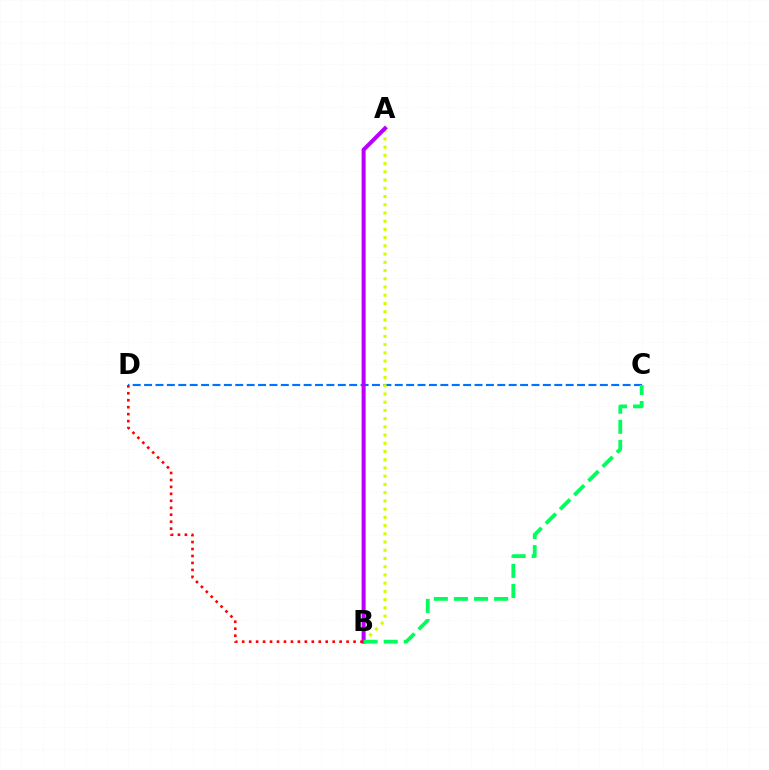{('C', 'D'): [{'color': '#0074ff', 'line_style': 'dashed', 'thickness': 1.55}], ('A', 'B'): [{'color': '#d1ff00', 'line_style': 'dotted', 'thickness': 2.24}, {'color': '#b900ff', 'line_style': 'solid', 'thickness': 2.89}], ('B', 'C'): [{'color': '#00ff5c', 'line_style': 'dashed', 'thickness': 2.73}], ('B', 'D'): [{'color': '#ff0000', 'line_style': 'dotted', 'thickness': 1.89}]}